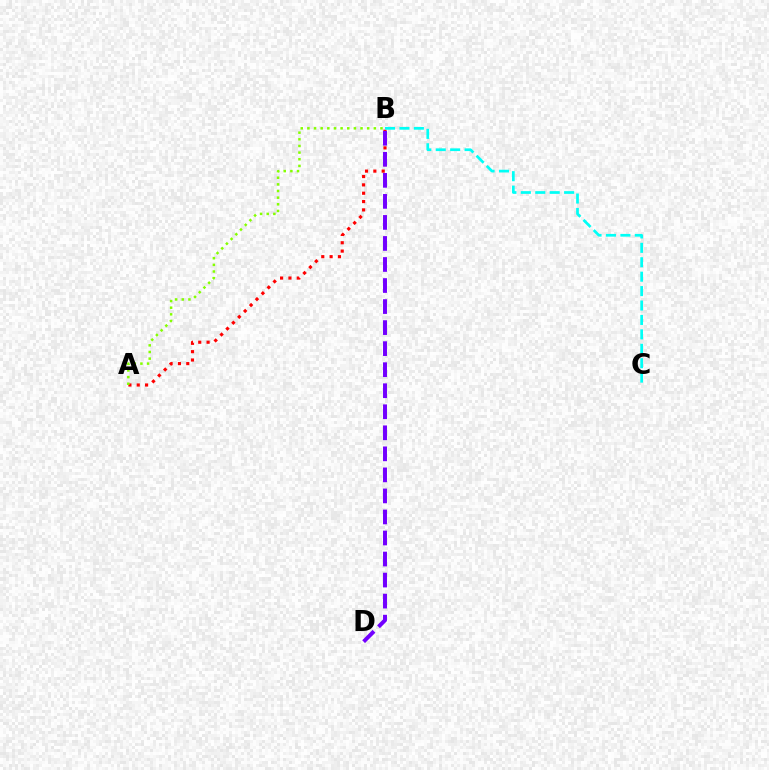{('A', 'B'): [{'color': '#ff0000', 'line_style': 'dotted', 'thickness': 2.27}, {'color': '#84ff00', 'line_style': 'dotted', 'thickness': 1.81}], ('B', 'D'): [{'color': '#7200ff', 'line_style': 'dashed', 'thickness': 2.86}], ('B', 'C'): [{'color': '#00fff6', 'line_style': 'dashed', 'thickness': 1.96}]}